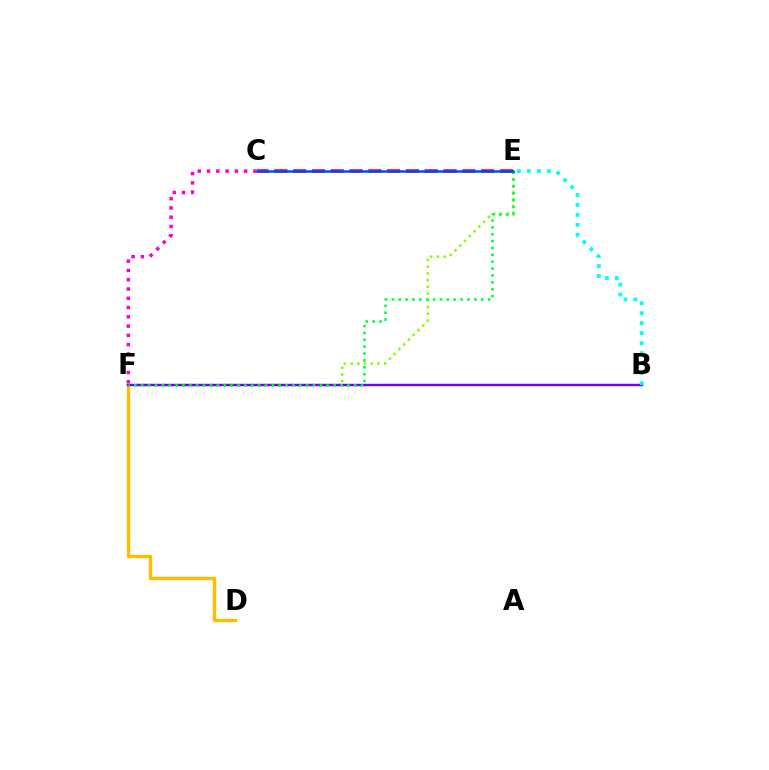{('C', 'F'): [{'color': '#ff00cf', 'line_style': 'dotted', 'thickness': 2.52}], ('C', 'E'): [{'color': '#ff0000', 'line_style': 'dashed', 'thickness': 2.55}, {'color': '#004bff', 'line_style': 'solid', 'thickness': 1.81}], ('D', 'F'): [{'color': '#ffbd00', 'line_style': 'solid', 'thickness': 2.4}], ('E', 'F'): [{'color': '#84ff00', 'line_style': 'dotted', 'thickness': 1.83}, {'color': '#00ff39', 'line_style': 'dotted', 'thickness': 1.87}], ('B', 'F'): [{'color': '#7200ff', 'line_style': 'solid', 'thickness': 1.73}], ('B', 'E'): [{'color': '#00fff6', 'line_style': 'dotted', 'thickness': 2.72}]}